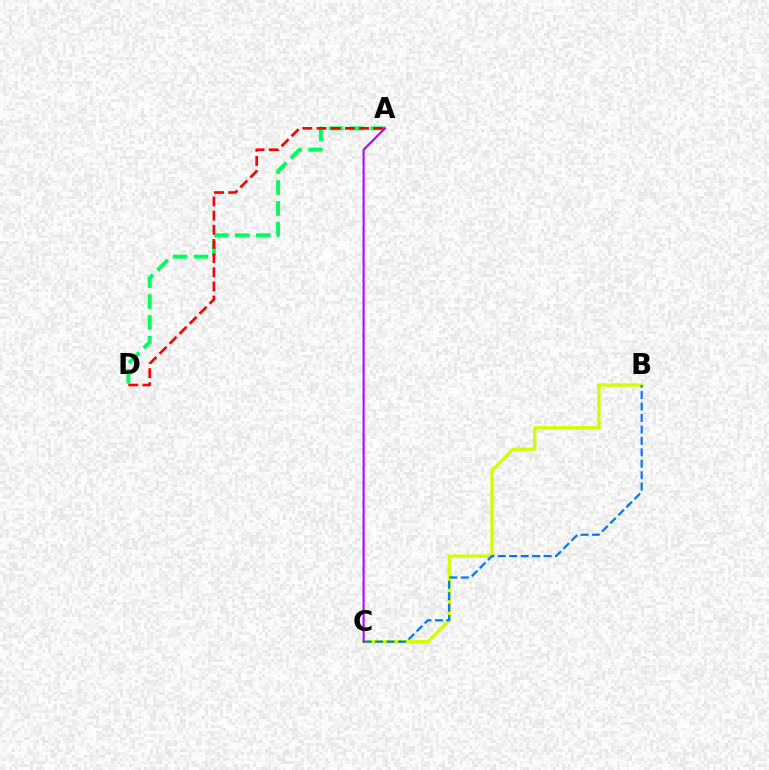{('A', 'D'): [{'color': '#00ff5c', 'line_style': 'dashed', 'thickness': 2.84}, {'color': '#ff0000', 'line_style': 'dashed', 'thickness': 1.92}], ('B', 'C'): [{'color': '#d1ff00', 'line_style': 'solid', 'thickness': 2.35}, {'color': '#0074ff', 'line_style': 'dashed', 'thickness': 1.56}], ('A', 'C'): [{'color': '#b900ff', 'line_style': 'solid', 'thickness': 1.51}]}